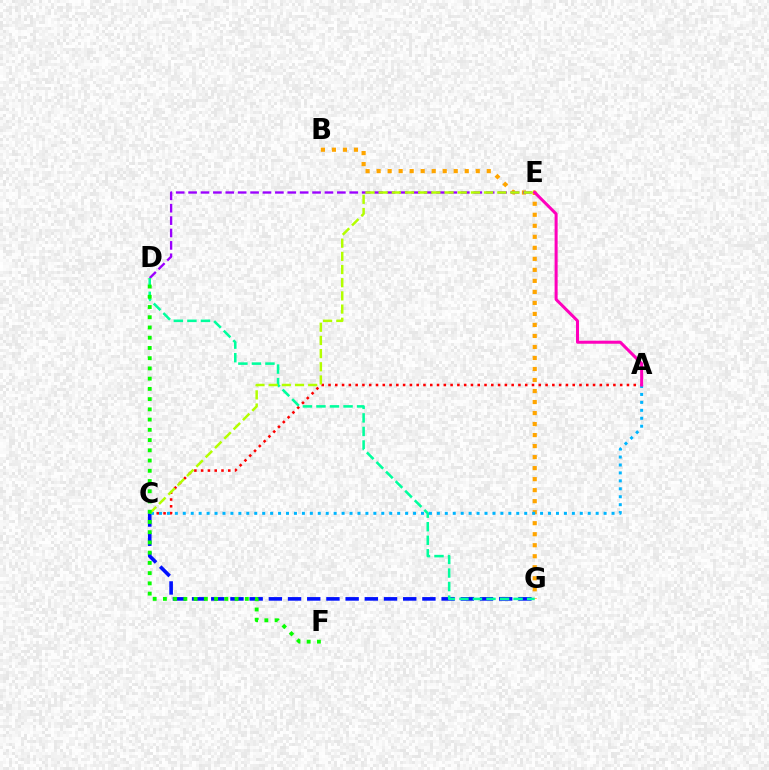{('B', 'G'): [{'color': '#ffa500', 'line_style': 'dotted', 'thickness': 2.99}], ('A', 'C'): [{'color': '#ff0000', 'line_style': 'dotted', 'thickness': 1.84}, {'color': '#00b5ff', 'line_style': 'dotted', 'thickness': 2.16}], ('C', 'G'): [{'color': '#0010ff', 'line_style': 'dashed', 'thickness': 2.61}], ('D', 'E'): [{'color': '#9b00ff', 'line_style': 'dashed', 'thickness': 1.68}], ('D', 'G'): [{'color': '#00ff9d', 'line_style': 'dashed', 'thickness': 1.84}], ('C', 'E'): [{'color': '#b3ff00', 'line_style': 'dashed', 'thickness': 1.79}], ('D', 'F'): [{'color': '#08ff00', 'line_style': 'dotted', 'thickness': 2.78}], ('A', 'E'): [{'color': '#ff00bd', 'line_style': 'solid', 'thickness': 2.18}]}